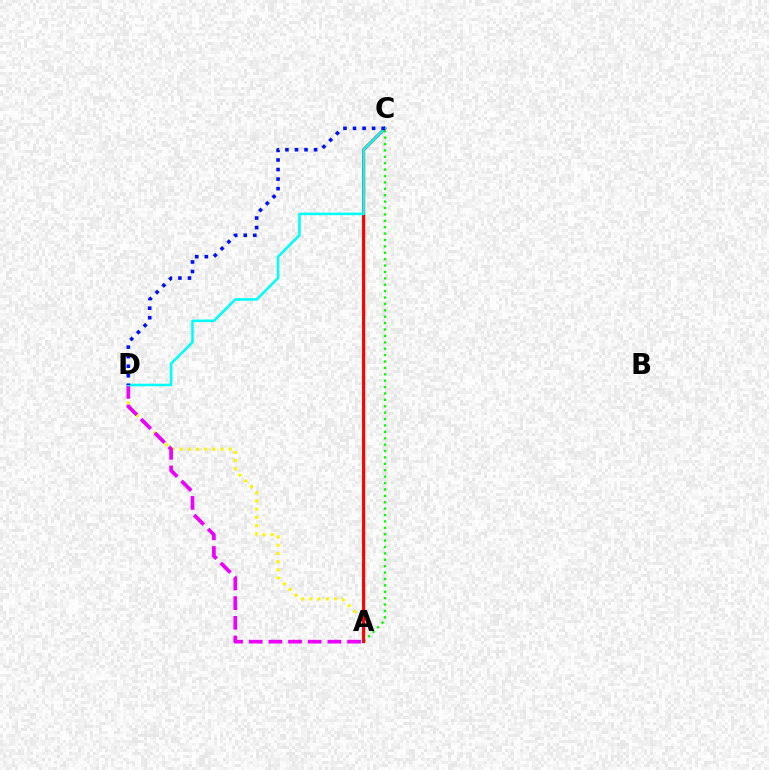{('A', 'D'): [{'color': '#fcf500', 'line_style': 'dotted', 'thickness': 2.23}, {'color': '#ee00ff', 'line_style': 'dashed', 'thickness': 2.67}], ('A', 'C'): [{'color': '#08ff00', 'line_style': 'dotted', 'thickness': 1.74}, {'color': '#ff0000', 'line_style': 'solid', 'thickness': 2.25}], ('C', 'D'): [{'color': '#00fff6', 'line_style': 'solid', 'thickness': 1.86}, {'color': '#0010ff', 'line_style': 'dotted', 'thickness': 2.6}]}